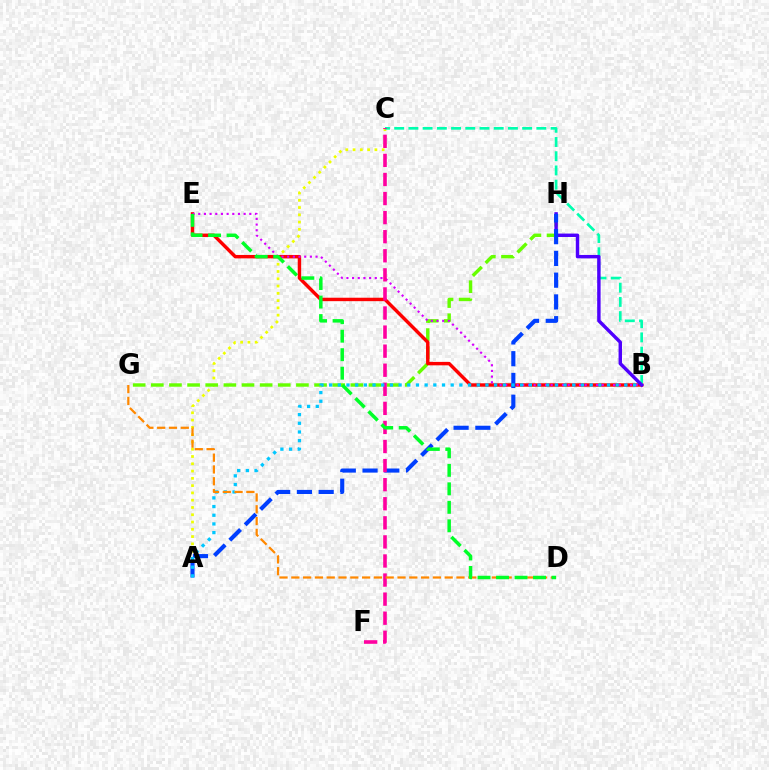{('A', 'C'): [{'color': '#eeff00', 'line_style': 'dotted', 'thickness': 1.98}], ('G', 'H'): [{'color': '#66ff00', 'line_style': 'dashed', 'thickness': 2.46}], ('B', 'E'): [{'color': '#ff0000', 'line_style': 'solid', 'thickness': 2.47}, {'color': '#d600ff', 'line_style': 'dotted', 'thickness': 1.54}], ('B', 'C'): [{'color': '#00ffaf', 'line_style': 'dashed', 'thickness': 1.93}], ('B', 'H'): [{'color': '#4f00ff', 'line_style': 'solid', 'thickness': 2.46}], ('A', 'H'): [{'color': '#003fff', 'line_style': 'dashed', 'thickness': 2.96}], ('C', 'F'): [{'color': '#ff00a0', 'line_style': 'dashed', 'thickness': 2.59}], ('A', 'B'): [{'color': '#00c7ff', 'line_style': 'dotted', 'thickness': 2.36}], ('D', 'G'): [{'color': '#ff8800', 'line_style': 'dashed', 'thickness': 1.6}], ('D', 'E'): [{'color': '#00ff27', 'line_style': 'dashed', 'thickness': 2.51}]}